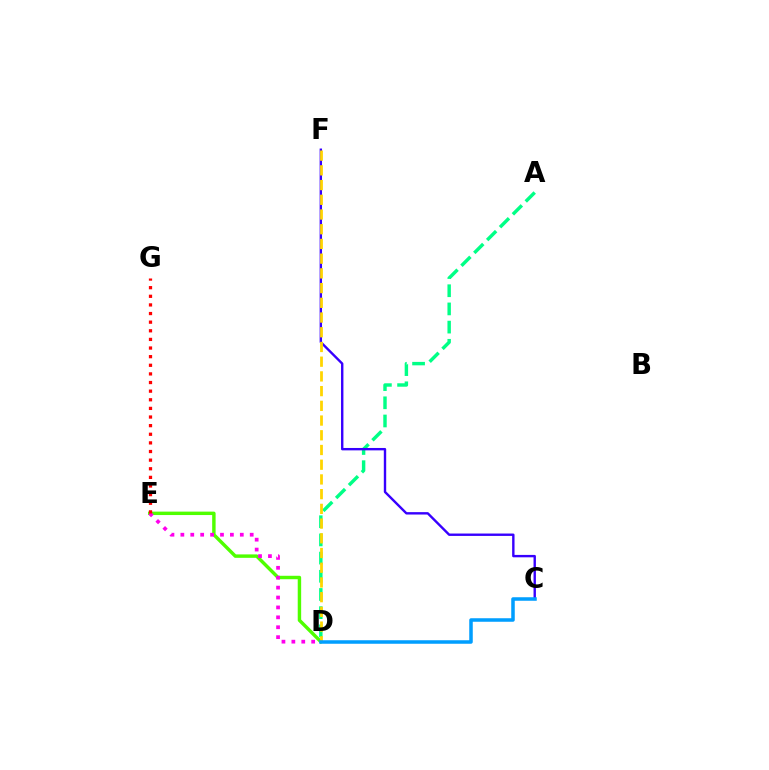{('D', 'E'): [{'color': '#4fff00', 'line_style': 'solid', 'thickness': 2.47}, {'color': '#ff00ed', 'line_style': 'dotted', 'thickness': 2.69}], ('A', 'D'): [{'color': '#00ff86', 'line_style': 'dashed', 'thickness': 2.47}], ('C', 'F'): [{'color': '#3700ff', 'line_style': 'solid', 'thickness': 1.72}], ('D', 'F'): [{'color': '#ffd500', 'line_style': 'dashed', 'thickness': 2.0}], ('E', 'G'): [{'color': '#ff0000', 'line_style': 'dotted', 'thickness': 2.34}], ('C', 'D'): [{'color': '#009eff', 'line_style': 'solid', 'thickness': 2.53}]}